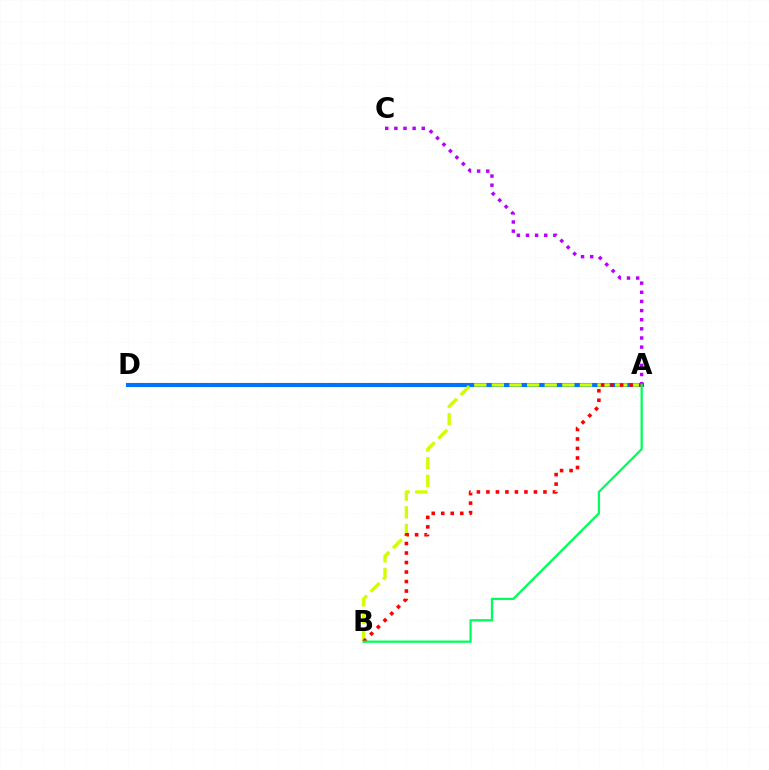{('A', 'D'): [{'color': '#0074ff', 'line_style': 'solid', 'thickness': 2.95}], ('A', 'C'): [{'color': '#b900ff', 'line_style': 'dotted', 'thickness': 2.48}], ('A', 'B'): [{'color': '#d1ff00', 'line_style': 'dashed', 'thickness': 2.39}, {'color': '#ff0000', 'line_style': 'dotted', 'thickness': 2.58}, {'color': '#00ff5c', 'line_style': 'solid', 'thickness': 1.64}]}